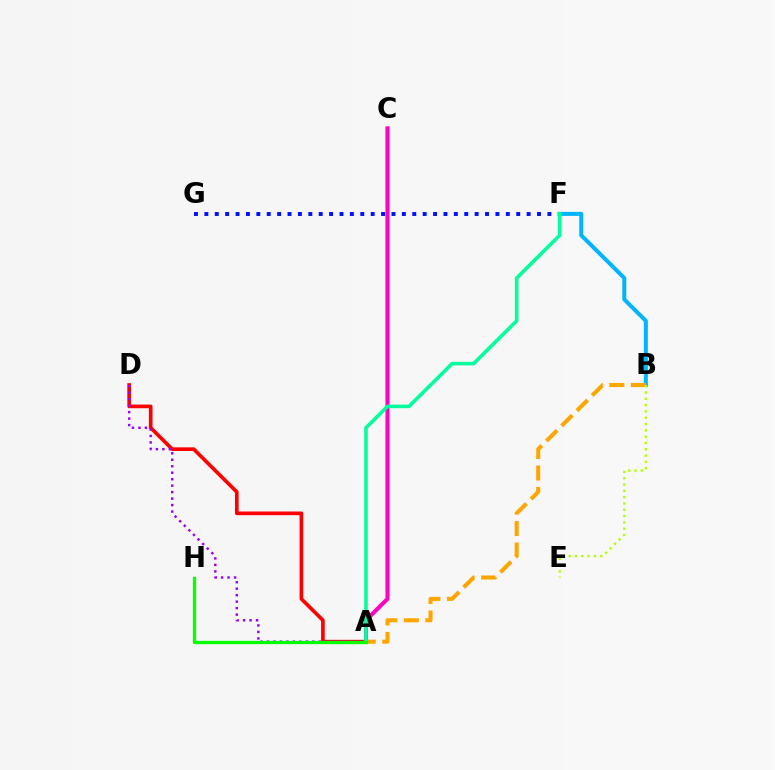{('A', 'D'): [{'color': '#ff0000', 'line_style': 'solid', 'thickness': 2.64}, {'color': '#9b00ff', 'line_style': 'dotted', 'thickness': 1.76}], ('F', 'G'): [{'color': '#0010ff', 'line_style': 'dotted', 'thickness': 2.82}], ('B', 'F'): [{'color': '#00b5ff', 'line_style': 'solid', 'thickness': 2.89}], ('A', 'C'): [{'color': '#ff00bd', 'line_style': 'solid', 'thickness': 2.92}], ('A', 'B'): [{'color': '#ffa500', 'line_style': 'dashed', 'thickness': 2.92}], ('A', 'F'): [{'color': '#00ff9d', 'line_style': 'solid', 'thickness': 2.58}], ('B', 'E'): [{'color': '#b3ff00', 'line_style': 'dotted', 'thickness': 1.71}], ('A', 'H'): [{'color': '#08ff00', 'line_style': 'solid', 'thickness': 2.39}]}